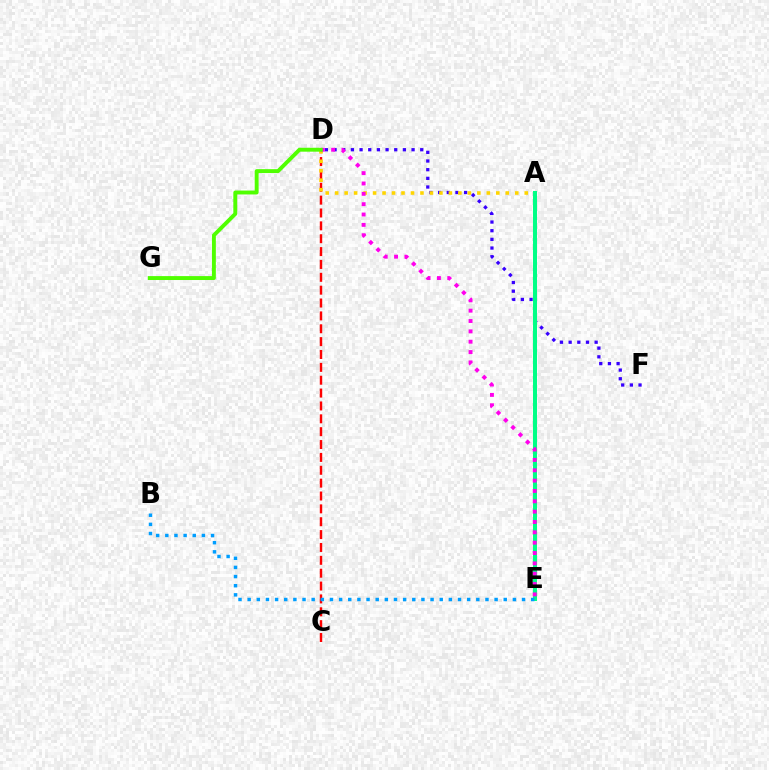{('D', 'F'): [{'color': '#3700ff', 'line_style': 'dotted', 'thickness': 2.35}], ('C', 'D'): [{'color': '#ff0000', 'line_style': 'dashed', 'thickness': 1.75}], ('A', 'D'): [{'color': '#ffd500', 'line_style': 'dotted', 'thickness': 2.58}], ('A', 'E'): [{'color': '#00ff86', 'line_style': 'solid', 'thickness': 2.9}], ('D', 'E'): [{'color': '#ff00ed', 'line_style': 'dotted', 'thickness': 2.81}], ('B', 'E'): [{'color': '#009eff', 'line_style': 'dotted', 'thickness': 2.49}], ('D', 'G'): [{'color': '#4fff00', 'line_style': 'solid', 'thickness': 2.81}]}